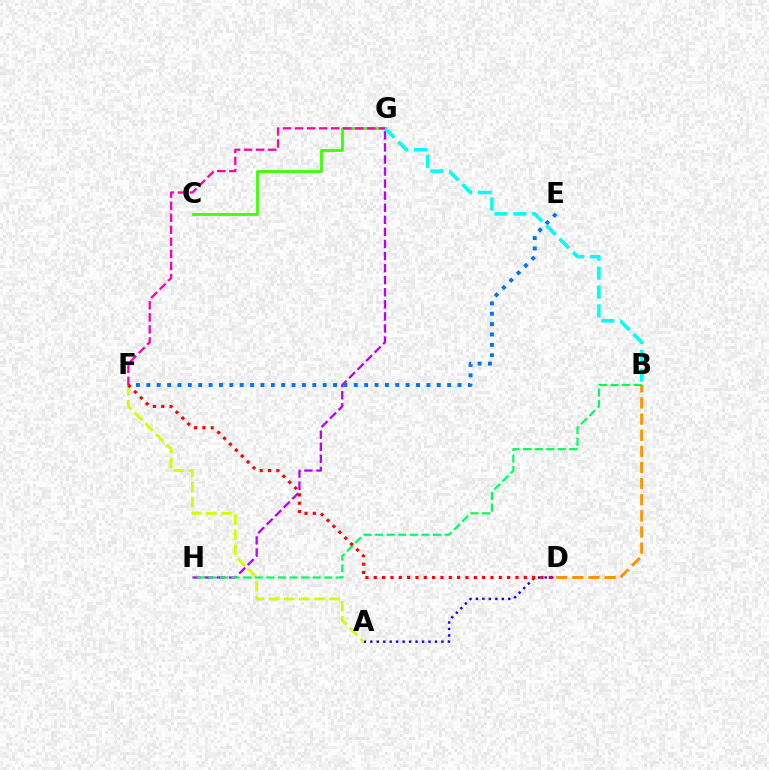{('G', 'H'): [{'color': '#b900ff', 'line_style': 'dashed', 'thickness': 1.64}], ('E', 'F'): [{'color': '#0074ff', 'line_style': 'dotted', 'thickness': 2.82}], ('A', 'D'): [{'color': '#2500ff', 'line_style': 'dotted', 'thickness': 1.76}], ('A', 'F'): [{'color': '#d1ff00', 'line_style': 'dashed', 'thickness': 2.05}], ('B', 'H'): [{'color': '#00ff5c', 'line_style': 'dashed', 'thickness': 1.57}], ('C', 'G'): [{'color': '#3dff00', 'line_style': 'solid', 'thickness': 2.0}], ('B', 'G'): [{'color': '#00fff6', 'line_style': 'dashed', 'thickness': 2.56}], ('F', 'G'): [{'color': '#ff00ac', 'line_style': 'dashed', 'thickness': 1.64}], ('B', 'D'): [{'color': '#ff9400', 'line_style': 'dashed', 'thickness': 2.19}], ('D', 'F'): [{'color': '#ff0000', 'line_style': 'dotted', 'thickness': 2.27}]}